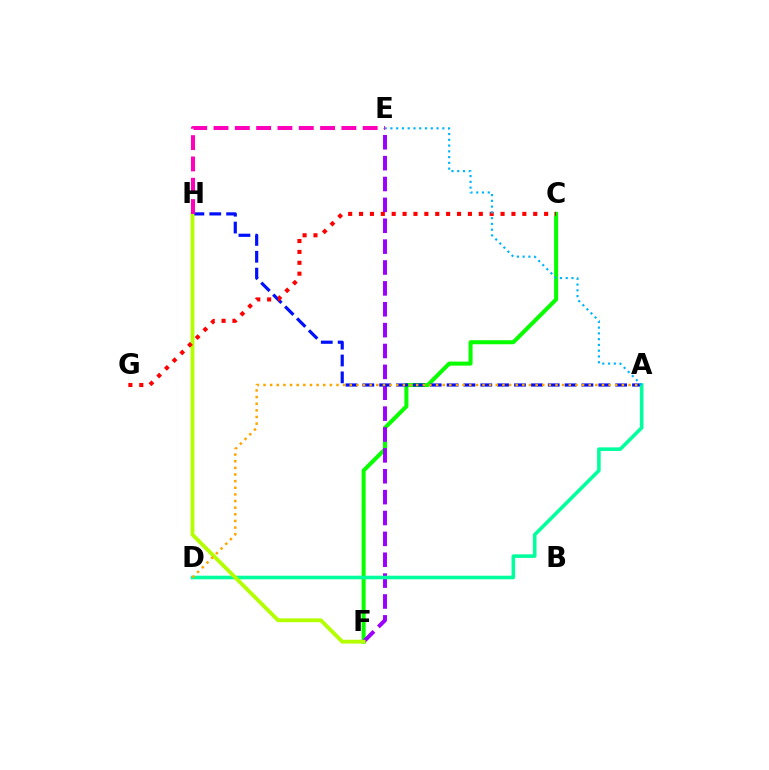{('C', 'F'): [{'color': '#08ff00', 'line_style': 'solid', 'thickness': 2.9}], ('E', 'F'): [{'color': '#9b00ff', 'line_style': 'dashed', 'thickness': 2.84}], ('A', 'H'): [{'color': '#0010ff', 'line_style': 'dashed', 'thickness': 2.29}], ('A', 'D'): [{'color': '#00ff9d', 'line_style': 'solid', 'thickness': 2.58}, {'color': '#ffa500', 'line_style': 'dotted', 'thickness': 1.8}], ('F', 'H'): [{'color': '#b3ff00', 'line_style': 'solid', 'thickness': 2.76}], ('E', 'H'): [{'color': '#ff00bd', 'line_style': 'dashed', 'thickness': 2.9}], ('C', 'G'): [{'color': '#ff0000', 'line_style': 'dotted', 'thickness': 2.96}], ('A', 'E'): [{'color': '#00b5ff', 'line_style': 'dotted', 'thickness': 1.57}]}